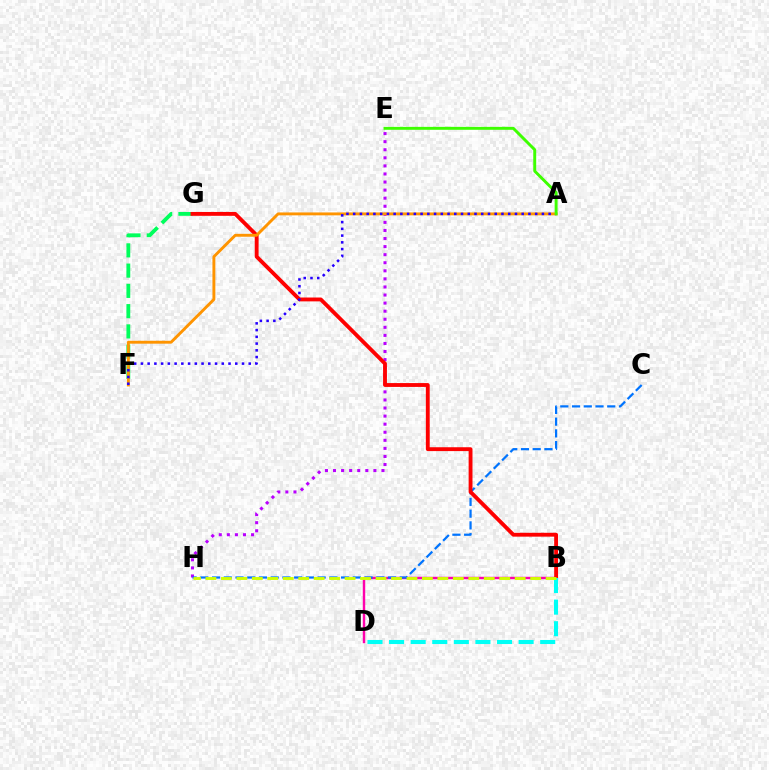{('F', 'G'): [{'color': '#00ff5c', 'line_style': 'dashed', 'thickness': 2.75}], ('B', 'D'): [{'color': '#ff00ac', 'line_style': 'solid', 'thickness': 1.75}, {'color': '#00fff6', 'line_style': 'dashed', 'thickness': 2.93}], ('E', 'H'): [{'color': '#b900ff', 'line_style': 'dotted', 'thickness': 2.19}], ('C', 'H'): [{'color': '#0074ff', 'line_style': 'dashed', 'thickness': 1.59}], ('B', 'G'): [{'color': '#ff0000', 'line_style': 'solid', 'thickness': 2.78}], ('A', 'F'): [{'color': '#ff9400', 'line_style': 'solid', 'thickness': 2.09}, {'color': '#2500ff', 'line_style': 'dotted', 'thickness': 1.83}], ('B', 'H'): [{'color': '#d1ff00', 'line_style': 'dashed', 'thickness': 2.1}], ('A', 'E'): [{'color': '#3dff00', 'line_style': 'solid', 'thickness': 2.11}]}